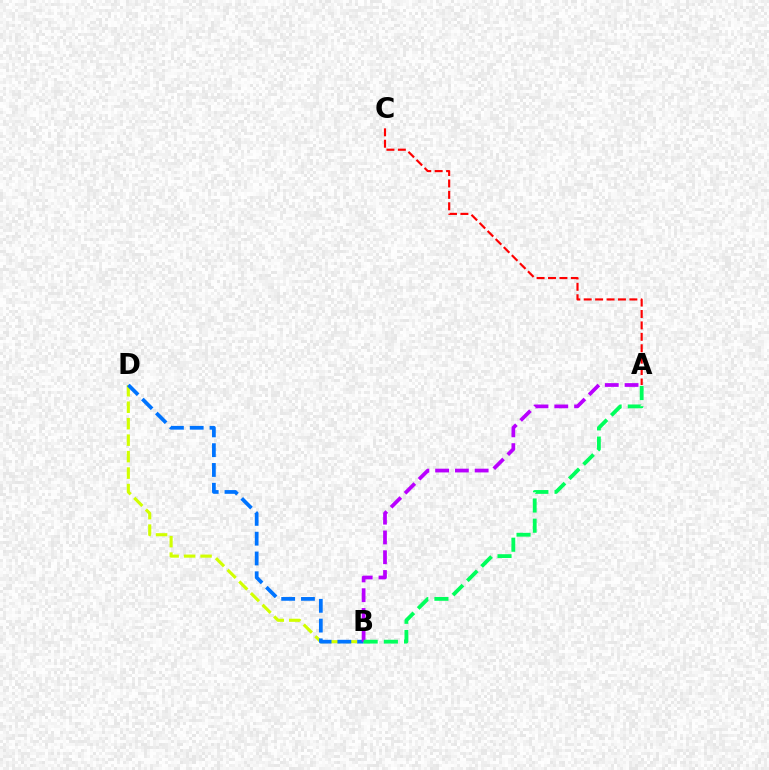{('B', 'D'): [{'color': '#d1ff00', 'line_style': 'dashed', 'thickness': 2.24}, {'color': '#0074ff', 'line_style': 'dashed', 'thickness': 2.69}], ('A', 'C'): [{'color': '#ff0000', 'line_style': 'dashed', 'thickness': 1.55}], ('A', 'B'): [{'color': '#b900ff', 'line_style': 'dashed', 'thickness': 2.69}, {'color': '#00ff5c', 'line_style': 'dashed', 'thickness': 2.74}]}